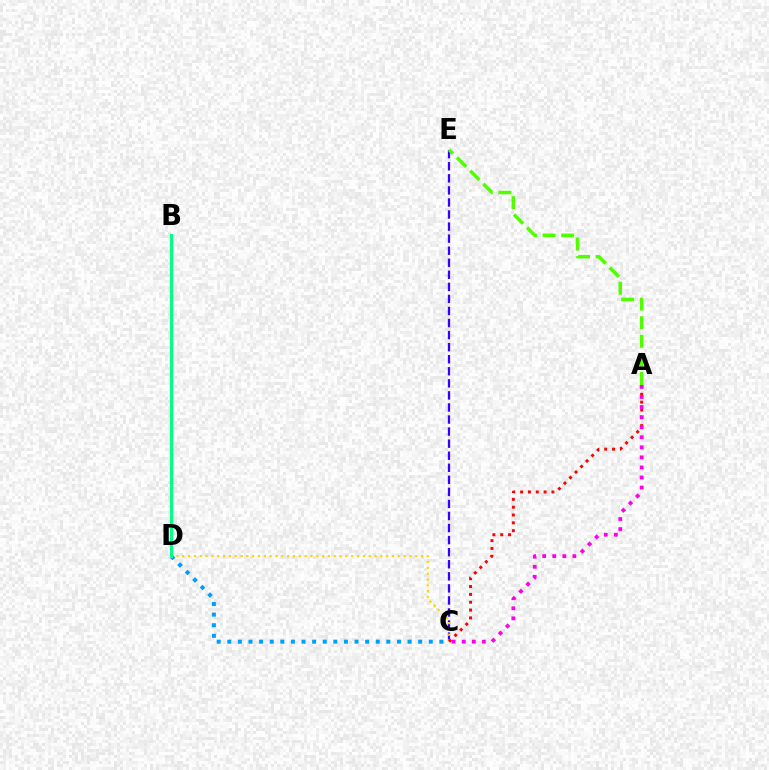{('C', 'E'): [{'color': '#3700ff', 'line_style': 'dashed', 'thickness': 1.64}], ('C', 'D'): [{'color': '#009eff', 'line_style': 'dotted', 'thickness': 2.88}, {'color': '#ffd500', 'line_style': 'dotted', 'thickness': 1.58}], ('A', 'C'): [{'color': '#ff0000', 'line_style': 'dotted', 'thickness': 2.13}, {'color': '#ff00ed', 'line_style': 'dotted', 'thickness': 2.74}], ('B', 'D'): [{'color': '#00ff86', 'line_style': 'solid', 'thickness': 2.24}], ('A', 'E'): [{'color': '#4fff00', 'line_style': 'dashed', 'thickness': 2.53}]}